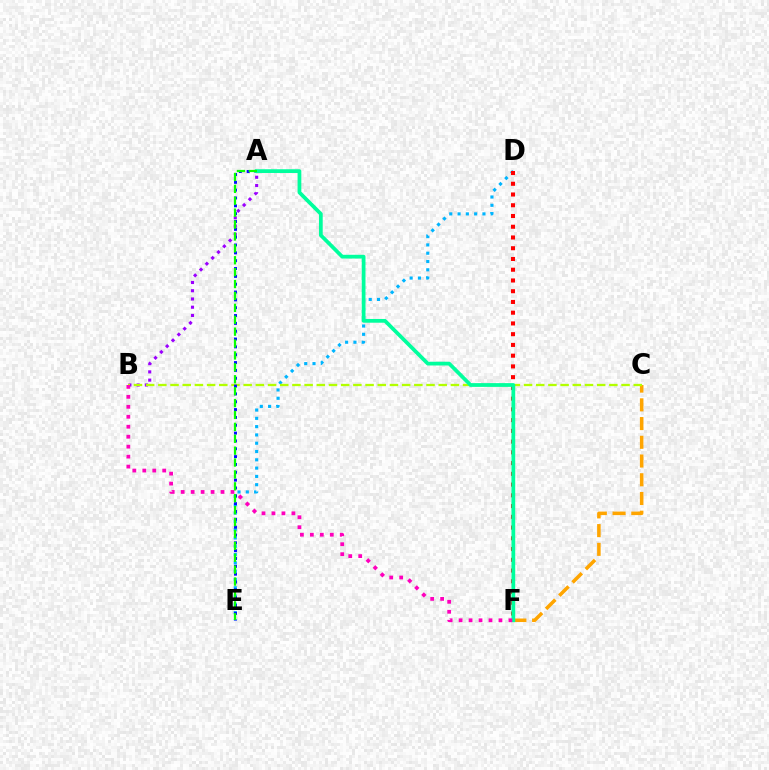{('A', 'B'): [{'color': '#9b00ff', 'line_style': 'dotted', 'thickness': 2.24}], ('D', 'E'): [{'color': '#00b5ff', 'line_style': 'dotted', 'thickness': 2.25}], ('C', 'F'): [{'color': '#ffa500', 'line_style': 'dashed', 'thickness': 2.54}], ('B', 'C'): [{'color': '#b3ff00', 'line_style': 'dashed', 'thickness': 1.66}], ('A', 'E'): [{'color': '#0010ff', 'line_style': 'dotted', 'thickness': 2.13}, {'color': '#08ff00', 'line_style': 'dashed', 'thickness': 1.62}], ('D', 'F'): [{'color': '#ff0000', 'line_style': 'dotted', 'thickness': 2.92}], ('A', 'F'): [{'color': '#00ff9d', 'line_style': 'solid', 'thickness': 2.7}], ('B', 'F'): [{'color': '#ff00bd', 'line_style': 'dotted', 'thickness': 2.71}]}